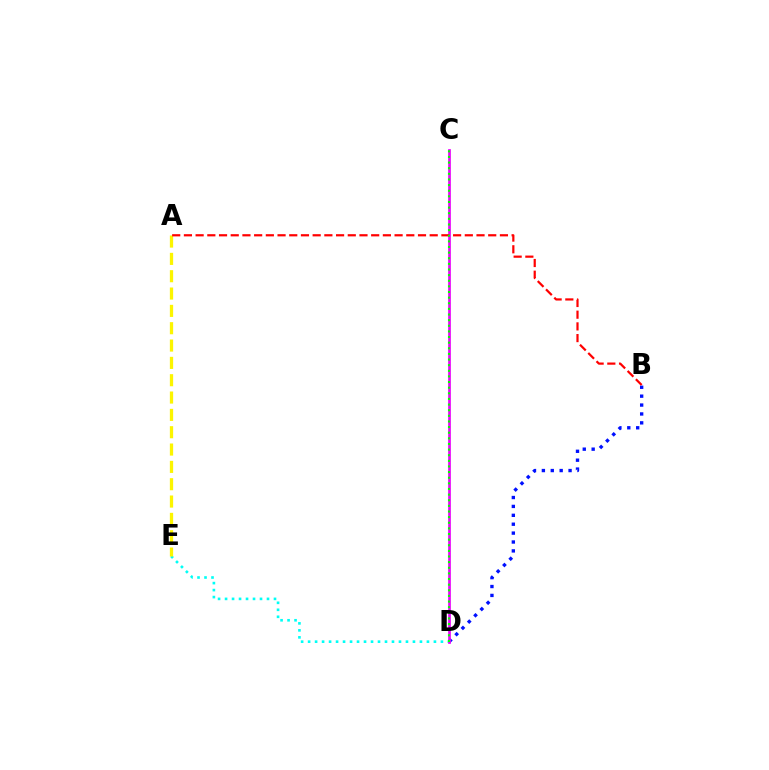{('B', 'D'): [{'color': '#0010ff', 'line_style': 'dotted', 'thickness': 2.42}], ('D', 'E'): [{'color': '#00fff6', 'line_style': 'dotted', 'thickness': 1.9}], ('C', 'D'): [{'color': '#ee00ff', 'line_style': 'solid', 'thickness': 1.96}, {'color': '#08ff00', 'line_style': 'dotted', 'thickness': 1.53}], ('A', 'E'): [{'color': '#fcf500', 'line_style': 'dashed', 'thickness': 2.35}], ('A', 'B'): [{'color': '#ff0000', 'line_style': 'dashed', 'thickness': 1.59}]}